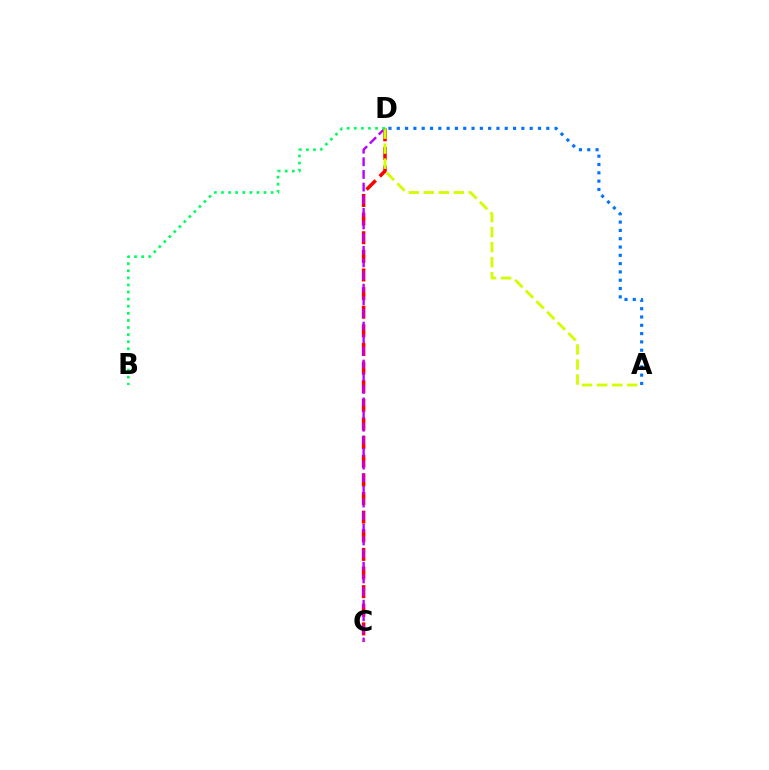{('C', 'D'): [{'color': '#ff0000', 'line_style': 'dashed', 'thickness': 2.53}, {'color': '#b900ff', 'line_style': 'dashed', 'thickness': 1.72}], ('A', 'D'): [{'color': '#0074ff', 'line_style': 'dotted', 'thickness': 2.26}, {'color': '#d1ff00', 'line_style': 'dashed', 'thickness': 2.04}], ('B', 'D'): [{'color': '#00ff5c', 'line_style': 'dotted', 'thickness': 1.93}]}